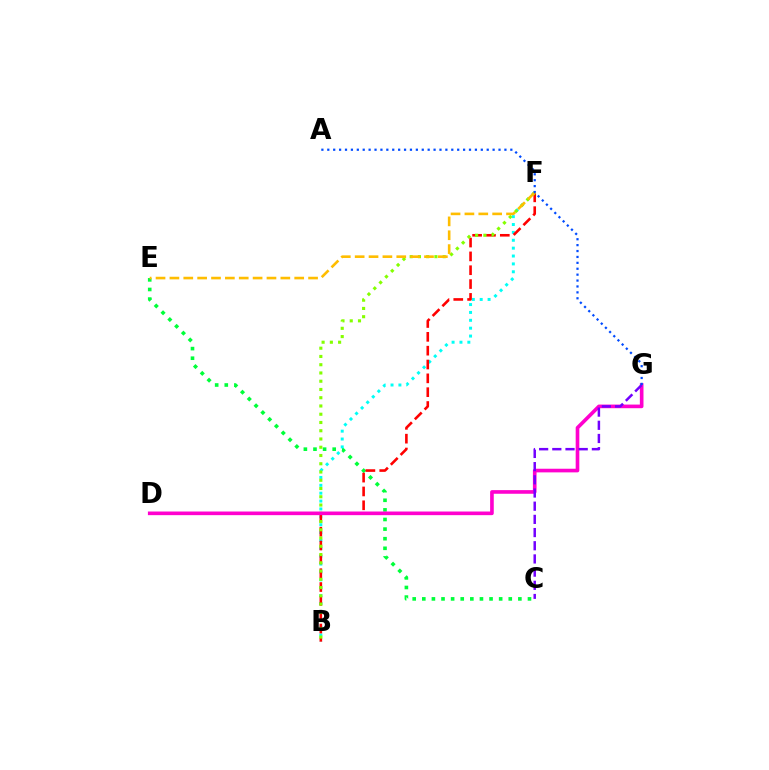{('C', 'E'): [{'color': '#00ff39', 'line_style': 'dotted', 'thickness': 2.61}], ('B', 'F'): [{'color': '#00fff6', 'line_style': 'dotted', 'thickness': 2.14}, {'color': '#ff0000', 'line_style': 'dashed', 'thickness': 1.88}, {'color': '#84ff00', 'line_style': 'dotted', 'thickness': 2.24}], ('E', 'F'): [{'color': '#ffbd00', 'line_style': 'dashed', 'thickness': 1.88}], ('D', 'G'): [{'color': '#ff00cf', 'line_style': 'solid', 'thickness': 2.62}], ('C', 'G'): [{'color': '#7200ff', 'line_style': 'dashed', 'thickness': 1.79}], ('A', 'G'): [{'color': '#004bff', 'line_style': 'dotted', 'thickness': 1.6}]}